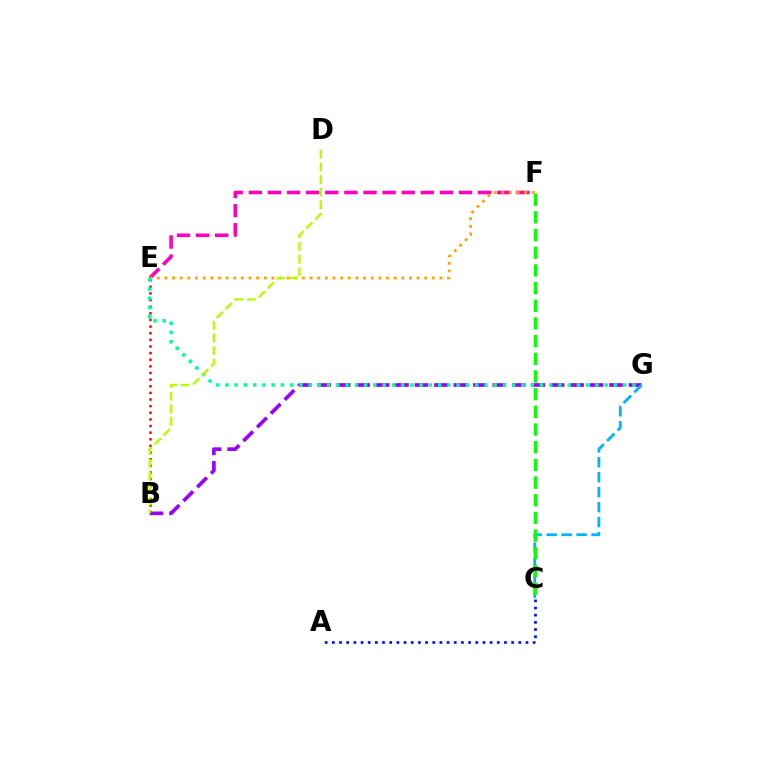{('B', 'E'): [{'color': '#ff0000', 'line_style': 'dotted', 'thickness': 1.8}], ('A', 'C'): [{'color': '#0010ff', 'line_style': 'dotted', 'thickness': 1.95}], ('E', 'F'): [{'color': '#ff00bd', 'line_style': 'dashed', 'thickness': 2.6}, {'color': '#ffa500', 'line_style': 'dotted', 'thickness': 2.08}], ('B', 'G'): [{'color': '#9b00ff', 'line_style': 'dashed', 'thickness': 2.64}], ('C', 'G'): [{'color': '#00b5ff', 'line_style': 'dashed', 'thickness': 2.03}], ('C', 'F'): [{'color': '#08ff00', 'line_style': 'dashed', 'thickness': 2.4}], ('E', 'G'): [{'color': '#00ff9d', 'line_style': 'dotted', 'thickness': 2.51}], ('B', 'D'): [{'color': '#b3ff00', 'line_style': 'dashed', 'thickness': 1.72}]}